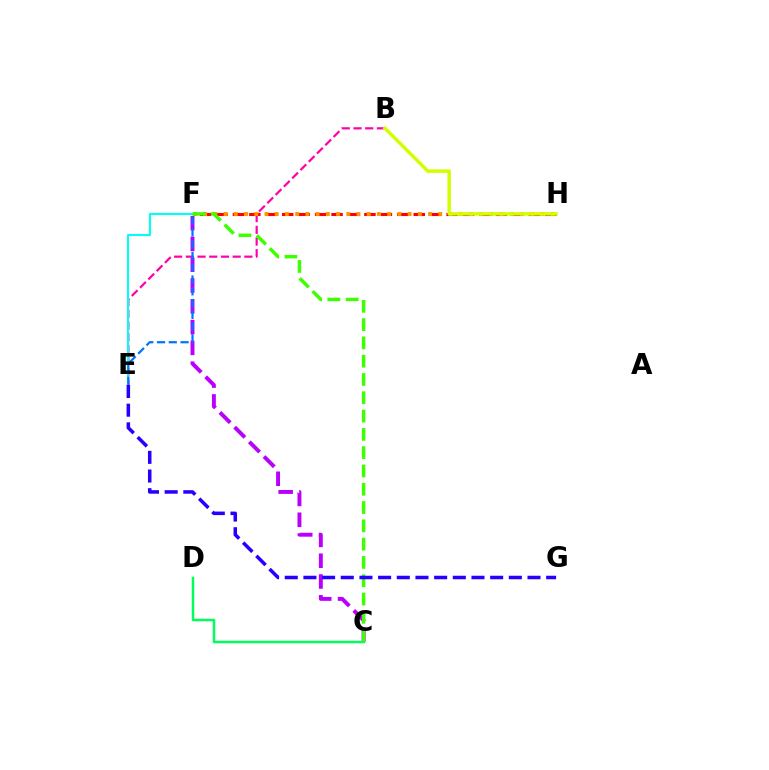{('B', 'E'): [{'color': '#ff00ac', 'line_style': 'dashed', 'thickness': 1.59}], ('F', 'H'): [{'color': '#ff0000', 'line_style': 'dashed', 'thickness': 2.23}, {'color': '#ff9400', 'line_style': 'dotted', 'thickness': 2.78}], ('C', 'F'): [{'color': '#b900ff', 'line_style': 'dashed', 'thickness': 2.82}, {'color': '#3dff00', 'line_style': 'dashed', 'thickness': 2.49}], ('C', 'D'): [{'color': '#00ff5c', 'line_style': 'solid', 'thickness': 1.79}], ('E', 'F'): [{'color': '#00fff6', 'line_style': 'solid', 'thickness': 1.51}, {'color': '#0074ff', 'line_style': 'dashed', 'thickness': 1.6}], ('B', 'H'): [{'color': '#d1ff00', 'line_style': 'solid', 'thickness': 2.49}], ('E', 'G'): [{'color': '#2500ff', 'line_style': 'dashed', 'thickness': 2.54}]}